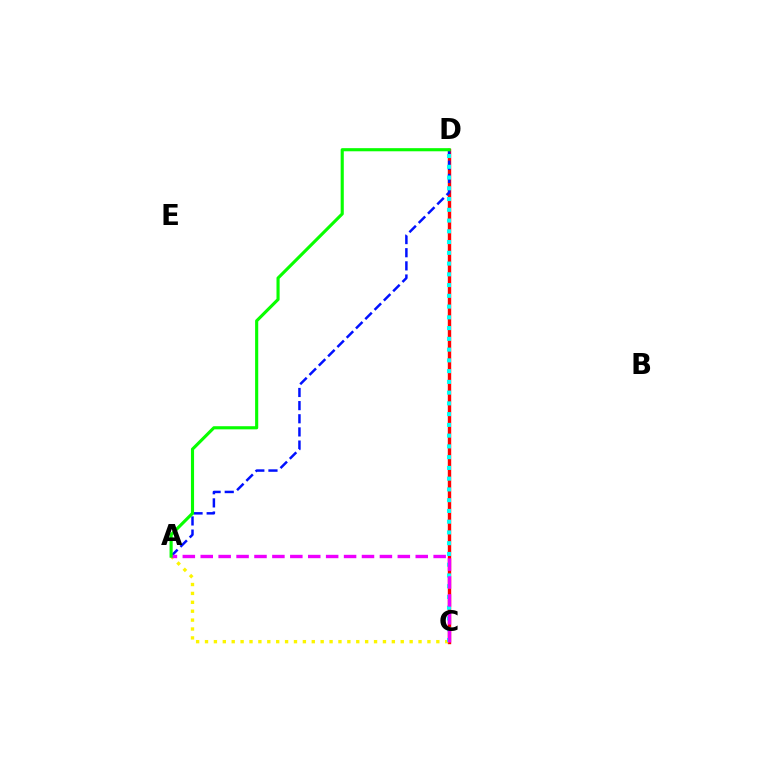{('C', 'D'): [{'color': '#ff0000', 'line_style': 'solid', 'thickness': 2.44}, {'color': '#00fff6', 'line_style': 'dotted', 'thickness': 2.92}], ('A', 'C'): [{'color': '#fcf500', 'line_style': 'dotted', 'thickness': 2.42}, {'color': '#ee00ff', 'line_style': 'dashed', 'thickness': 2.43}], ('A', 'D'): [{'color': '#0010ff', 'line_style': 'dashed', 'thickness': 1.79}, {'color': '#08ff00', 'line_style': 'solid', 'thickness': 2.25}]}